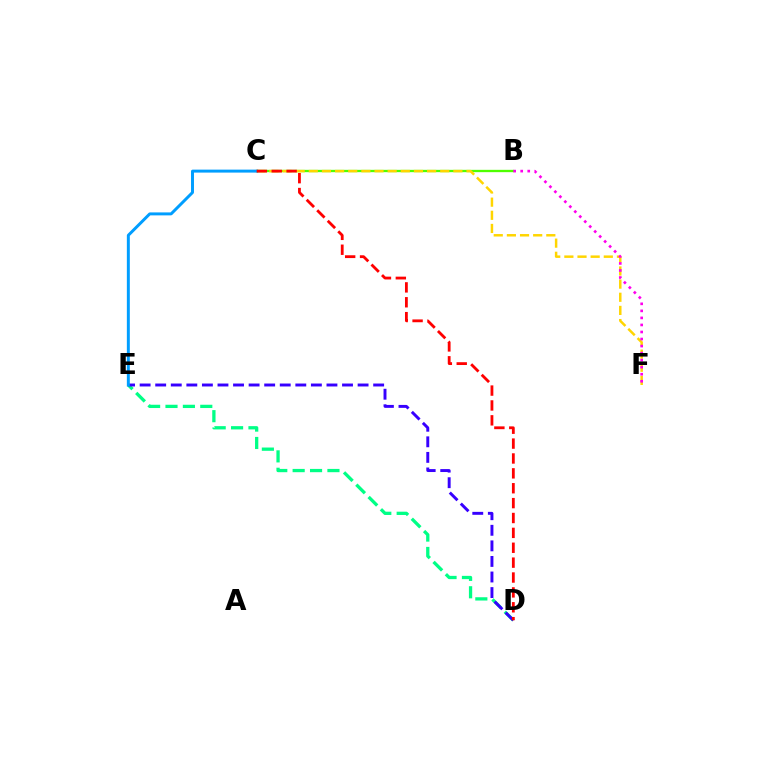{('B', 'C'): [{'color': '#4fff00', 'line_style': 'solid', 'thickness': 1.67}], ('D', 'E'): [{'color': '#00ff86', 'line_style': 'dashed', 'thickness': 2.36}, {'color': '#3700ff', 'line_style': 'dashed', 'thickness': 2.11}], ('C', 'F'): [{'color': '#ffd500', 'line_style': 'dashed', 'thickness': 1.79}], ('B', 'F'): [{'color': '#ff00ed', 'line_style': 'dotted', 'thickness': 1.91}], ('C', 'E'): [{'color': '#009eff', 'line_style': 'solid', 'thickness': 2.13}], ('C', 'D'): [{'color': '#ff0000', 'line_style': 'dashed', 'thickness': 2.02}]}